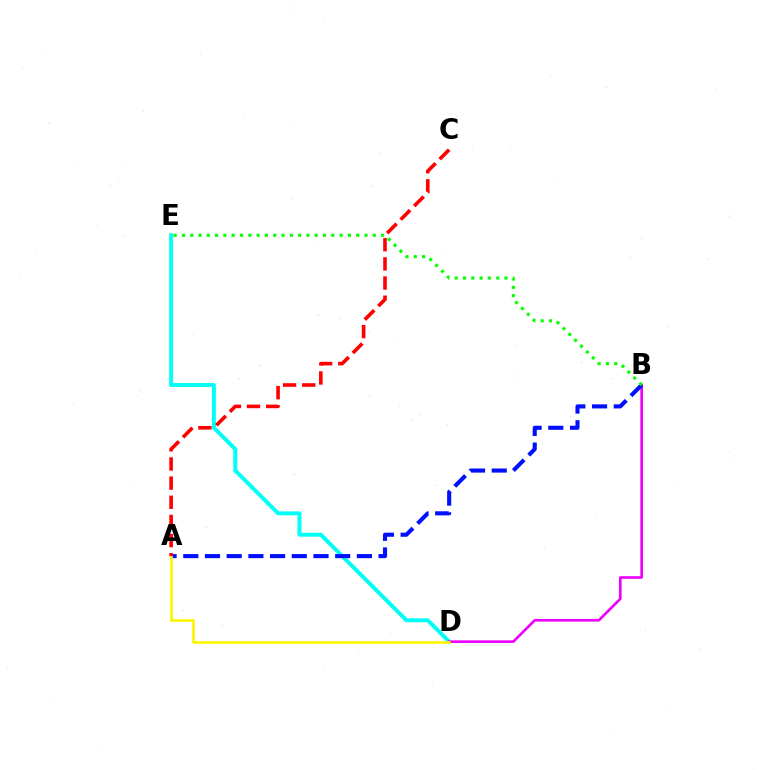{('D', 'E'): [{'color': '#00fff6', 'line_style': 'solid', 'thickness': 2.84}], ('B', 'D'): [{'color': '#ee00ff', 'line_style': 'solid', 'thickness': 1.91}], ('A', 'B'): [{'color': '#0010ff', 'line_style': 'dashed', 'thickness': 2.95}], ('B', 'E'): [{'color': '#08ff00', 'line_style': 'dotted', 'thickness': 2.26}], ('A', 'D'): [{'color': '#fcf500', 'line_style': 'solid', 'thickness': 1.88}], ('A', 'C'): [{'color': '#ff0000', 'line_style': 'dashed', 'thickness': 2.6}]}